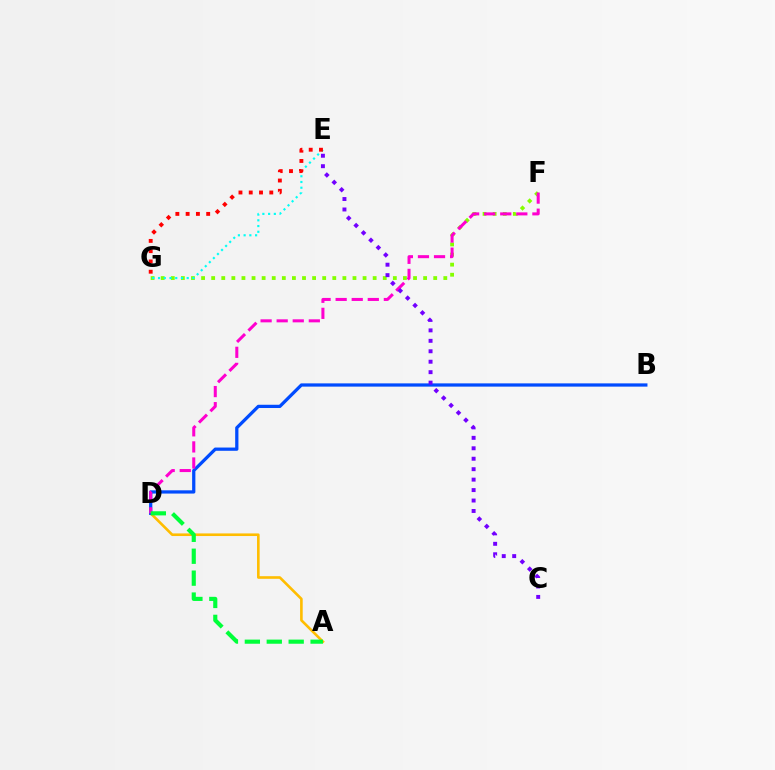{('F', 'G'): [{'color': '#84ff00', 'line_style': 'dotted', 'thickness': 2.74}], ('E', 'G'): [{'color': '#00fff6', 'line_style': 'dotted', 'thickness': 1.56}, {'color': '#ff0000', 'line_style': 'dotted', 'thickness': 2.79}], ('A', 'D'): [{'color': '#ffbd00', 'line_style': 'solid', 'thickness': 1.88}, {'color': '#00ff39', 'line_style': 'dashed', 'thickness': 2.98}], ('B', 'D'): [{'color': '#004bff', 'line_style': 'solid', 'thickness': 2.34}], ('D', 'F'): [{'color': '#ff00cf', 'line_style': 'dashed', 'thickness': 2.18}], ('C', 'E'): [{'color': '#7200ff', 'line_style': 'dotted', 'thickness': 2.84}]}